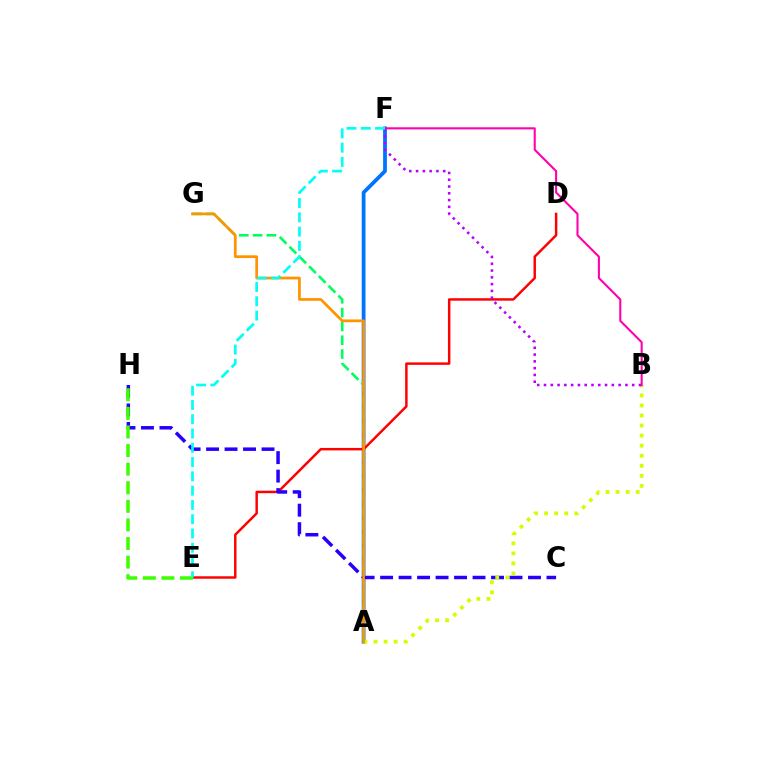{('A', 'F'): [{'color': '#0074ff', 'line_style': 'solid', 'thickness': 2.72}], ('D', 'E'): [{'color': '#ff0000', 'line_style': 'solid', 'thickness': 1.77}], ('A', 'G'): [{'color': '#00ff5c', 'line_style': 'dashed', 'thickness': 1.88}, {'color': '#ff9400', 'line_style': 'solid', 'thickness': 1.97}], ('C', 'H'): [{'color': '#2500ff', 'line_style': 'dashed', 'thickness': 2.51}], ('A', 'B'): [{'color': '#d1ff00', 'line_style': 'dotted', 'thickness': 2.73}], ('B', 'F'): [{'color': '#ff00ac', 'line_style': 'solid', 'thickness': 1.5}, {'color': '#b900ff', 'line_style': 'dotted', 'thickness': 1.84}], ('E', 'H'): [{'color': '#3dff00', 'line_style': 'dashed', 'thickness': 2.53}], ('E', 'F'): [{'color': '#00fff6', 'line_style': 'dashed', 'thickness': 1.94}]}